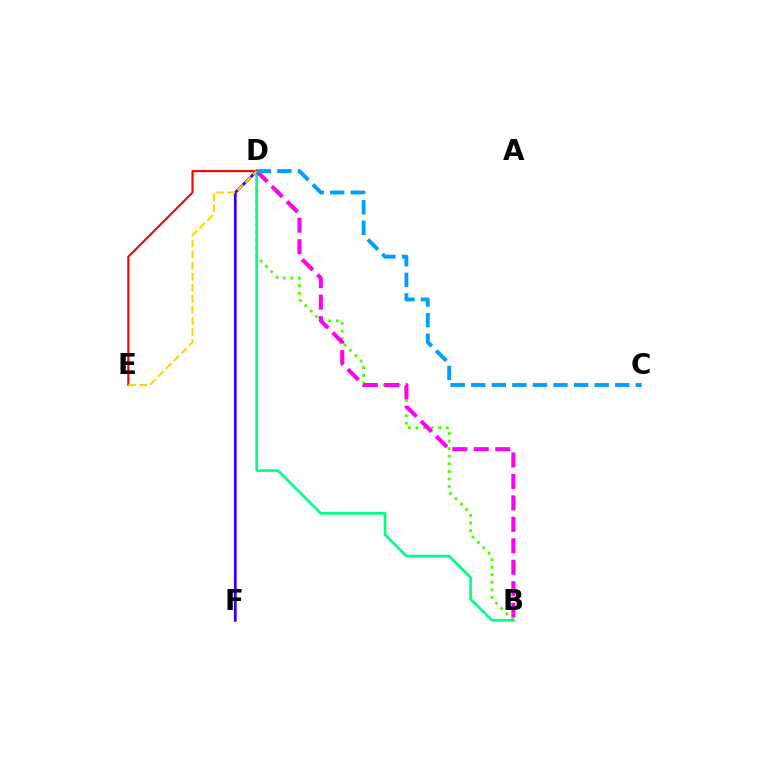{('D', 'F'): [{'color': '#3700ff', 'line_style': 'solid', 'thickness': 2.02}], ('B', 'D'): [{'color': '#4fff00', 'line_style': 'dotted', 'thickness': 2.06}, {'color': '#00ff86', 'line_style': 'solid', 'thickness': 1.93}, {'color': '#ff00ed', 'line_style': 'dashed', 'thickness': 2.91}], ('D', 'E'): [{'color': '#ff0000', 'line_style': 'solid', 'thickness': 1.52}, {'color': '#ffd500', 'line_style': 'dashed', 'thickness': 1.5}], ('C', 'D'): [{'color': '#009eff', 'line_style': 'dashed', 'thickness': 2.79}]}